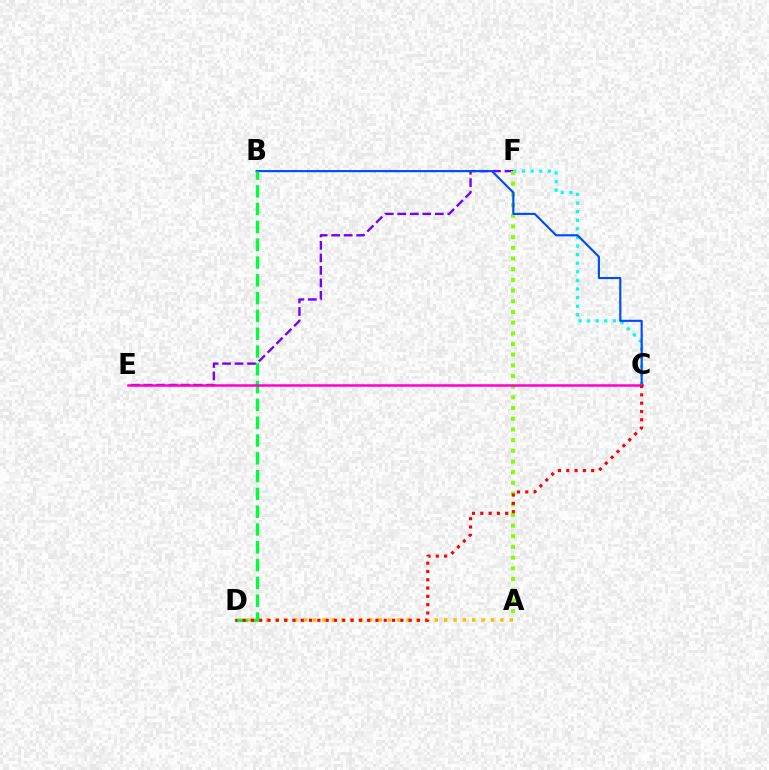{('E', 'F'): [{'color': '#7200ff', 'line_style': 'dashed', 'thickness': 1.7}], ('C', 'F'): [{'color': '#00fff6', 'line_style': 'dotted', 'thickness': 2.33}], ('A', 'F'): [{'color': '#84ff00', 'line_style': 'dotted', 'thickness': 2.9}], ('A', 'D'): [{'color': '#ffbd00', 'line_style': 'dotted', 'thickness': 2.54}], ('B', 'C'): [{'color': '#004bff', 'line_style': 'solid', 'thickness': 1.54}], ('B', 'D'): [{'color': '#00ff39', 'line_style': 'dashed', 'thickness': 2.42}], ('C', 'E'): [{'color': '#ff00cf', 'line_style': 'solid', 'thickness': 1.81}], ('C', 'D'): [{'color': '#ff0000', 'line_style': 'dotted', 'thickness': 2.26}]}